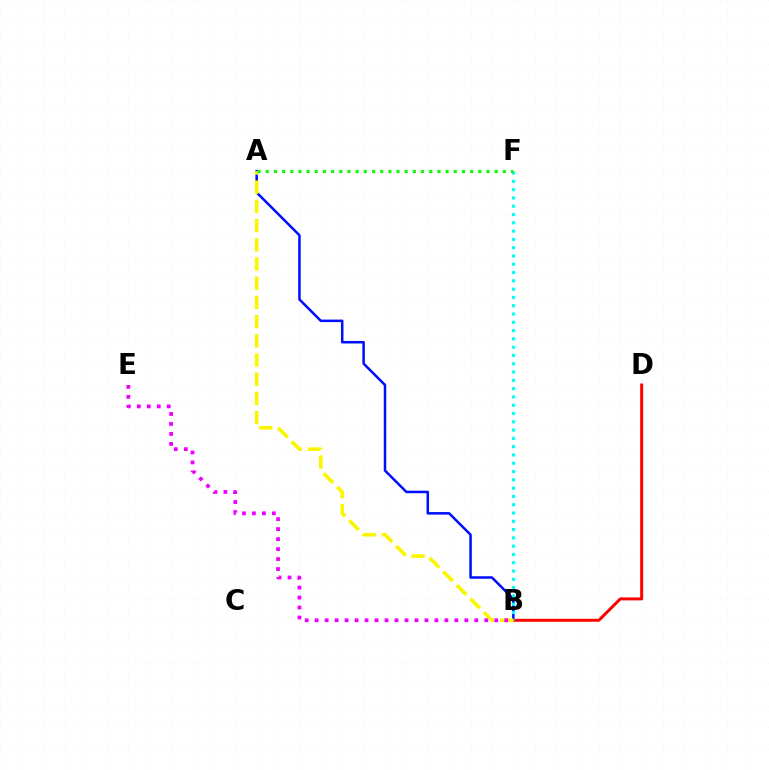{('A', 'B'): [{'color': '#0010ff', 'line_style': 'solid', 'thickness': 1.81}, {'color': '#fcf500', 'line_style': 'dashed', 'thickness': 2.61}], ('B', 'D'): [{'color': '#ff0000', 'line_style': 'solid', 'thickness': 2.13}], ('B', 'F'): [{'color': '#00fff6', 'line_style': 'dotted', 'thickness': 2.25}], ('B', 'E'): [{'color': '#ee00ff', 'line_style': 'dotted', 'thickness': 2.71}], ('A', 'F'): [{'color': '#08ff00', 'line_style': 'dotted', 'thickness': 2.22}]}